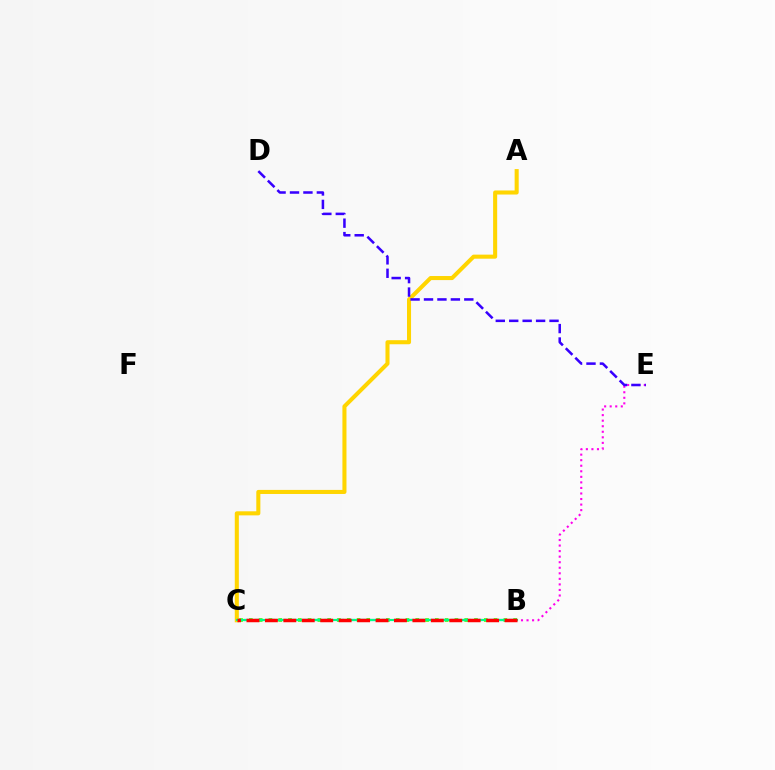{('B', 'C'): [{'color': '#4fff00', 'line_style': 'dotted', 'thickness': 2.66}, {'color': '#009eff', 'line_style': 'dashed', 'thickness': 1.57}, {'color': '#00ff86', 'line_style': 'solid', 'thickness': 1.54}, {'color': '#ff0000', 'line_style': 'dashed', 'thickness': 2.5}], ('A', 'C'): [{'color': '#ffd500', 'line_style': 'solid', 'thickness': 2.92}], ('B', 'E'): [{'color': '#ff00ed', 'line_style': 'dotted', 'thickness': 1.51}], ('D', 'E'): [{'color': '#3700ff', 'line_style': 'dashed', 'thickness': 1.82}]}